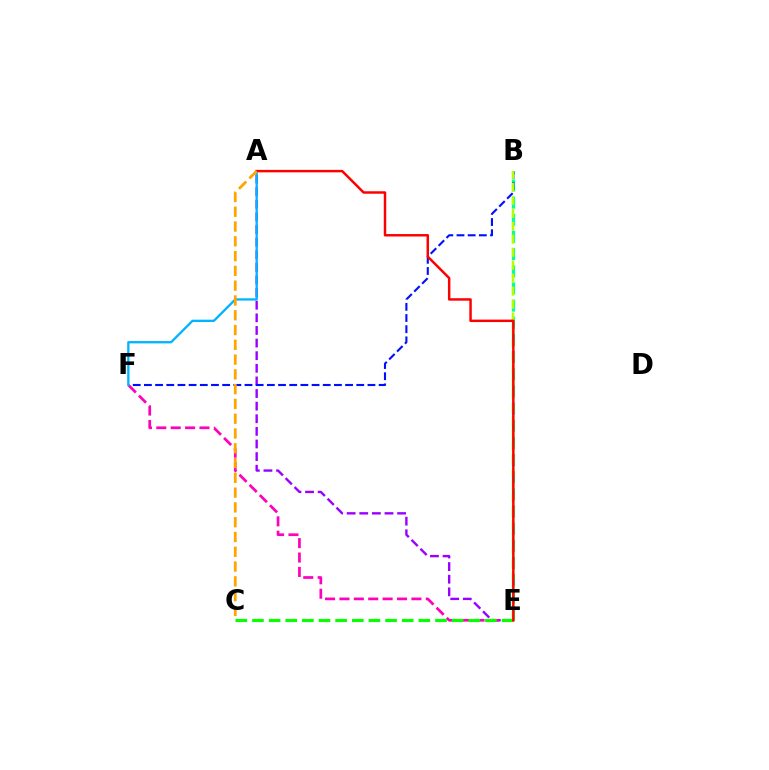{('A', 'E'): [{'color': '#9b00ff', 'line_style': 'dashed', 'thickness': 1.71}, {'color': '#ff0000', 'line_style': 'solid', 'thickness': 1.78}], ('B', 'E'): [{'color': '#00ff9d', 'line_style': 'dashed', 'thickness': 2.33}, {'color': '#b3ff00', 'line_style': 'dashed', 'thickness': 1.76}], ('B', 'F'): [{'color': '#0010ff', 'line_style': 'dashed', 'thickness': 1.52}], ('E', 'F'): [{'color': '#ff00bd', 'line_style': 'dashed', 'thickness': 1.96}], ('A', 'F'): [{'color': '#00b5ff', 'line_style': 'solid', 'thickness': 1.66}], ('C', 'E'): [{'color': '#08ff00', 'line_style': 'dashed', 'thickness': 2.26}], ('A', 'C'): [{'color': '#ffa500', 'line_style': 'dashed', 'thickness': 2.01}]}